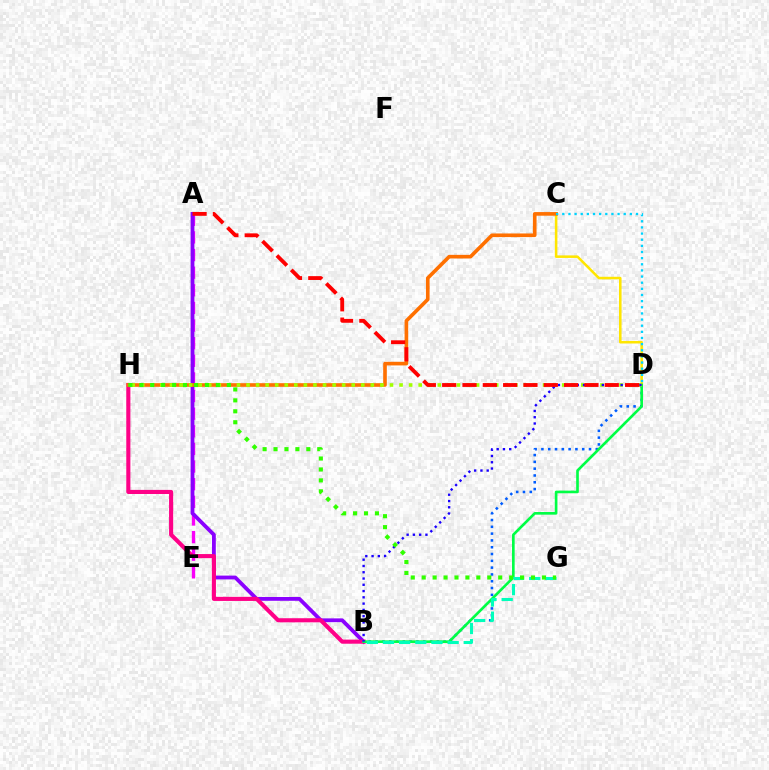{('A', 'E'): [{'color': '#fa00f9', 'line_style': 'dashed', 'thickness': 2.39}], ('A', 'B'): [{'color': '#8a00ff', 'line_style': 'solid', 'thickness': 2.74}], ('C', 'D'): [{'color': '#ffe600', 'line_style': 'solid', 'thickness': 1.84}, {'color': '#00d3ff', 'line_style': 'dotted', 'thickness': 1.67}], ('B', 'H'): [{'color': '#ff0088', 'line_style': 'solid', 'thickness': 2.95}], ('B', 'D'): [{'color': '#005dff', 'line_style': 'dotted', 'thickness': 1.85}, {'color': '#00ff45', 'line_style': 'solid', 'thickness': 1.9}, {'color': '#1900ff', 'line_style': 'dotted', 'thickness': 1.7}], ('C', 'H'): [{'color': '#ff7000', 'line_style': 'solid', 'thickness': 2.61}], ('D', 'H'): [{'color': '#a2ff00', 'line_style': 'dotted', 'thickness': 2.6}], ('B', 'G'): [{'color': '#00ffbb', 'line_style': 'dashed', 'thickness': 2.2}], ('G', 'H'): [{'color': '#31ff00', 'line_style': 'dotted', 'thickness': 2.97}], ('A', 'D'): [{'color': '#ff0000', 'line_style': 'dashed', 'thickness': 2.76}]}